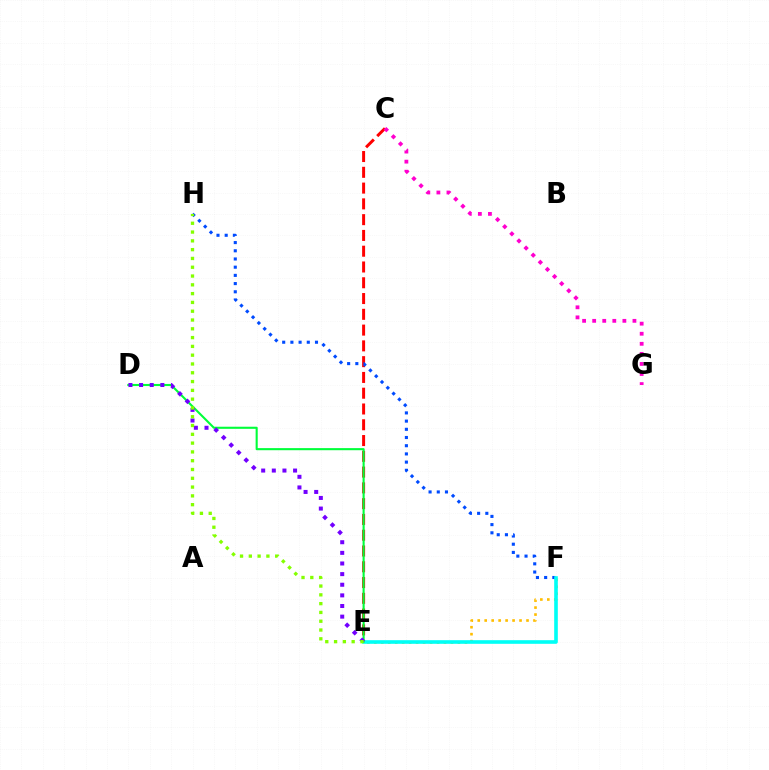{('E', 'F'): [{'color': '#ffbd00', 'line_style': 'dotted', 'thickness': 1.89}, {'color': '#00fff6', 'line_style': 'solid', 'thickness': 2.61}], ('C', 'E'): [{'color': '#ff0000', 'line_style': 'dashed', 'thickness': 2.14}], ('F', 'H'): [{'color': '#004bff', 'line_style': 'dotted', 'thickness': 2.23}], ('C', 'G'): [{'color': '#ff00cf', 'line_style': 'dotted', 'thickness': 2.74}], ('D', 'E'): [{'color': '#00ff39', 'line_style': 'solid', 'thickness': 1.51}, {'color': '#7200ff', 'line_style': 'dotted', 'thickness': 2.89}], ('E', 'H'): [{'color': '#84ff00', 'line_style': 'dotted', 'thickness': 2.39}]}